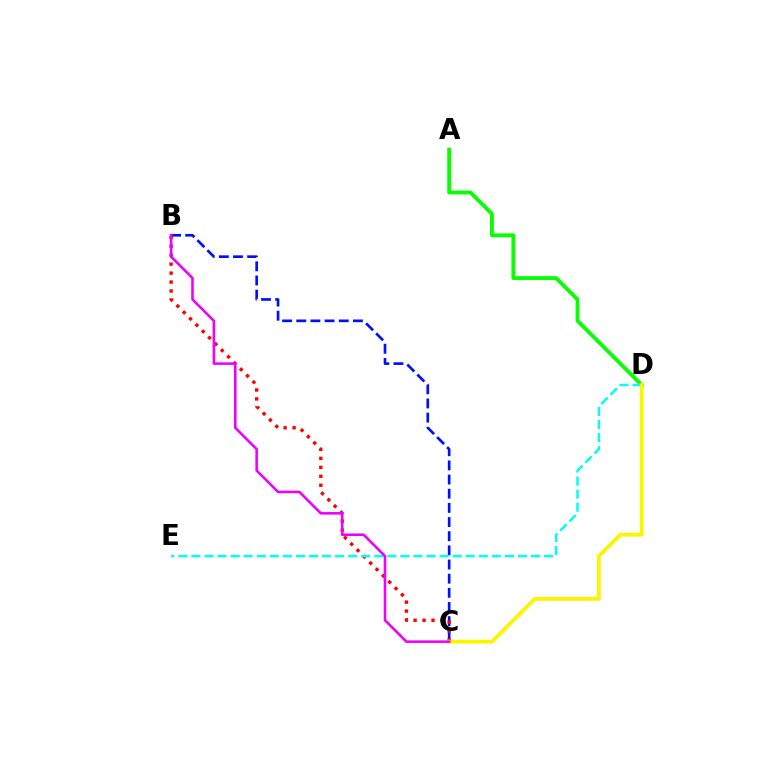{('A', 'D'): [{'color': '#08ff00', 'line_style': 'solid', 'thickness': 2.76}], ('B', 'C'): [{'color': '#0010ff', 'line_style': 'dashed', 'thickness': 1.92}, {'color': '#ff0000', 'line_style': 'dotted', 'thickness': 2.43}, {'color': '#ee00ff', 'line_style': 'solid', 'thickness': 1.86}], ('D', 'E'): [{'color': '#00fff6', 'line_style': 'dashed', 'thickness': 1.77}], ('C', 'D'): [{'color': '#fcf500', 'line_style': 'solid', 'thickness': 2.74}]}